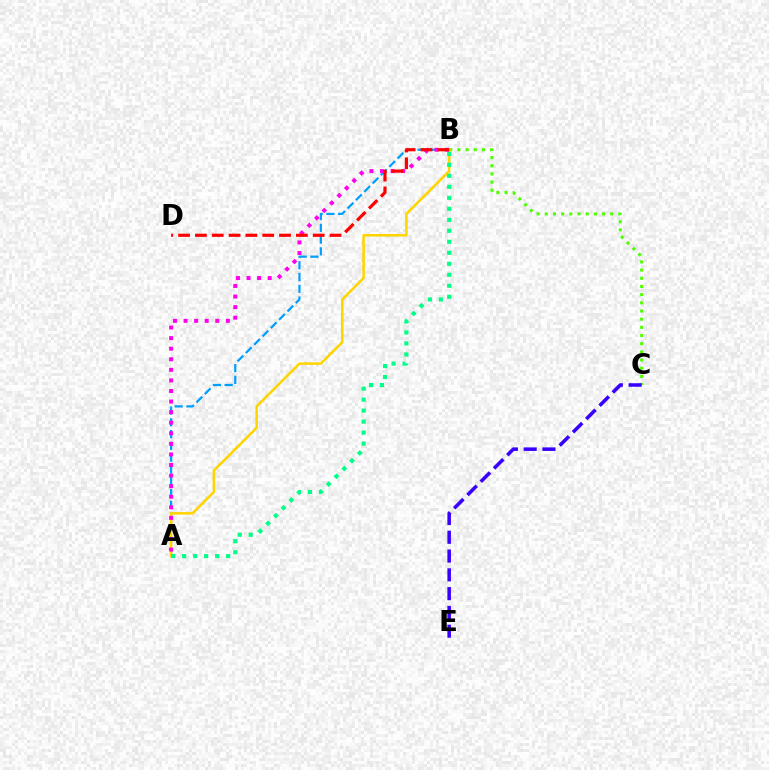{('A', 'B'): [{'color': '#009eff', 'line_style': 'dashed', 'thickness': 1.6}, {'color': '#ffd500', 'line_style': 'solid', 'thickness': 1.83}, {'color': '#ff00ed', 'line_style': 'dotted', 'thickness': 2.87}, {'color': '#00ff86', 'line_style': 'dotted', 'thickness': 2.99}], ('B', 'C'): [{'color': '#4fff00', 'line_style': 'dotted', 'thickness': 2.22}], ('C', 'E'): [{'color': '#3700ff', 'line_style': 'dashed', 'thickness': 2.55}], ('B', 'D'): [{'color': '#ff0000', 'line_style': 'dashed', 'thickness': 2.29}]}